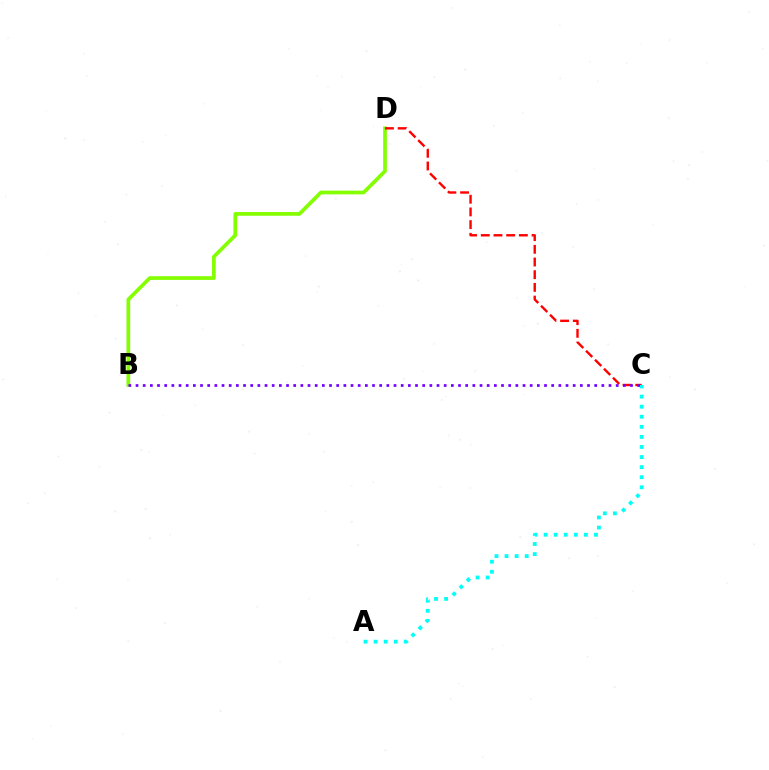{('B', 'D'): [{'color': '#84ff00', 'line_style': 'solid', 'thickness': 2.67}], ('C', 'D'): [{'color': '#ff0000', 'line_style': 'dashed', 'thickness': 1.72}], ('A', 'C'): [{'color': '#00fff6', 'line_style': 'dotted', 'thickness': 2.74}], ('B', 'C'): [{'color': '#7200ff', 'line_style': 'dotted', 'thickness': 1.95}]}